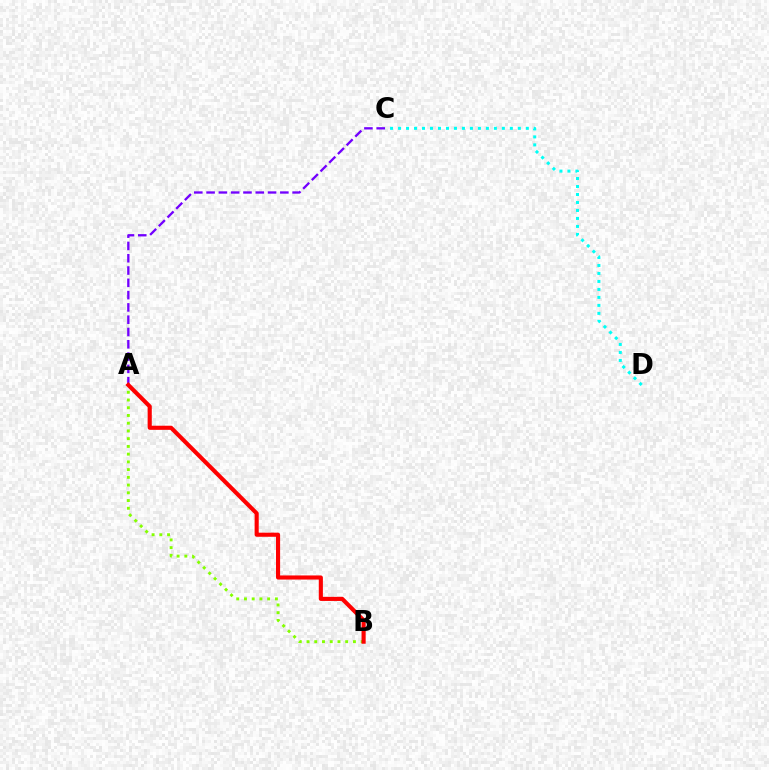{('C', 'D'): [{'color': '#00fff6', 'line_style': 'dotted', 'thickness': 2.17}], ('A', 'B'): [{'color': '#84ff00', 'line_style': 'dotted', 'thickness': 2.1}, {'color': '#ff0000', 'line_style': 'solid', 'thickness': 2.96}], ('A', 'C'): [{'color': '#7200ff', 'line_style': 'dashed', 'thickness': 1.67}]}